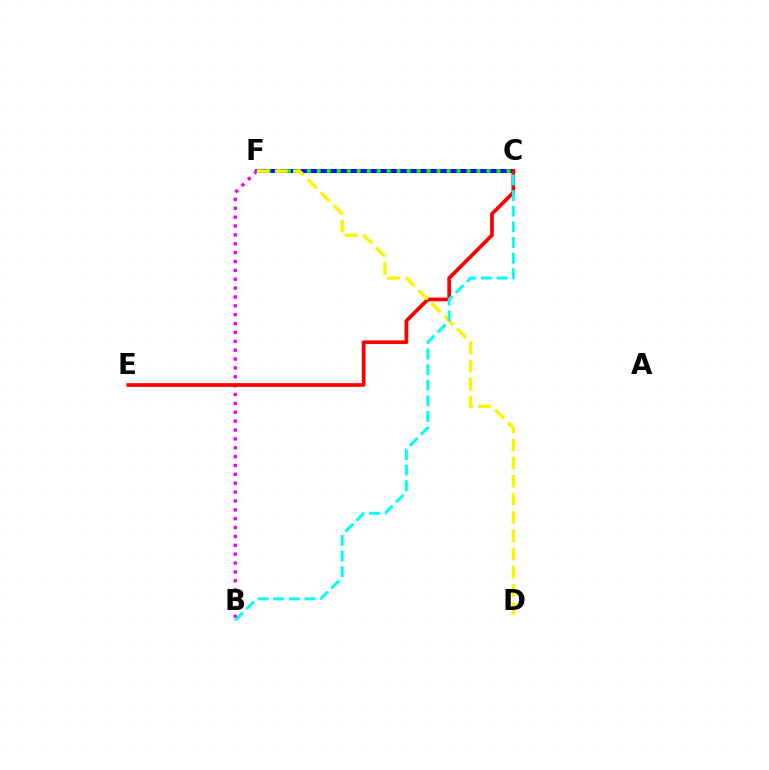{('C', 'F'): [{'color': '#0010ff', 'line_style': 'solid', 'thickness': 2.89}, {'color': '#08ff00', 'line_style': 'dotted', 'thickness': 2.71}], ('B', 'F'): [{'color': '#ee00ff', 'line_style': 'dotted', 'thickness': 2.41}], ('C', 'E'): [{'color': '#ff0000', 'line_style': 'solid', 'thickness': 2.68}], ('D', 'F'): [{'color': '#fcf500', 'line_style': 'dashed', 'thickness': 2.47}], ('B', 'C'): [{'color': '#00fff6', 'line_style': 'dashed', 'thickness': 2.12}]}